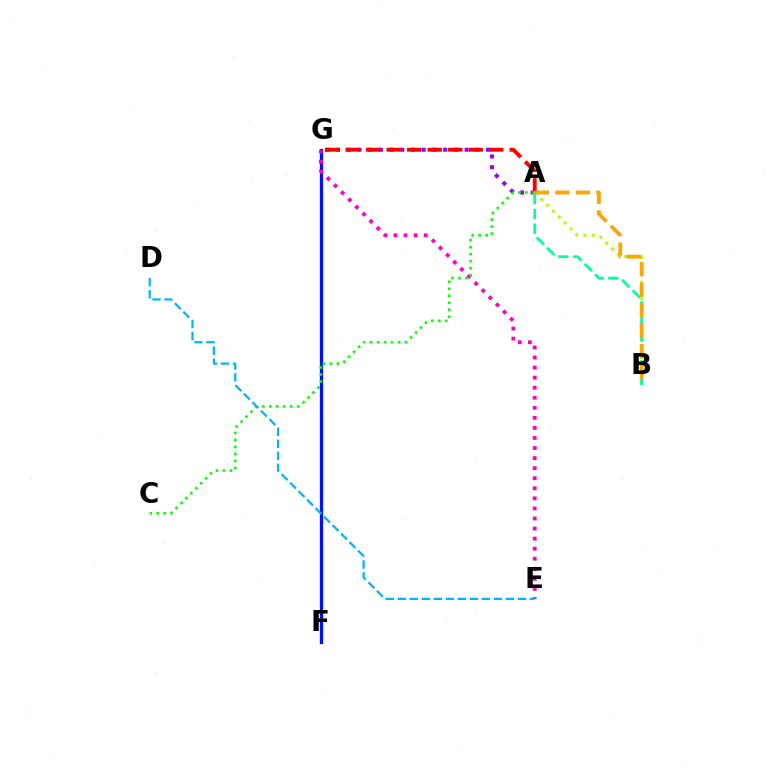{('F', 'G'): [{'color': '#0010ff', 'line_style': 'solid', 'thickness': 2.36}], ('E', 'G'): [{'color': '#ff00bd', 'line_style': 'dotted', 'thickness': 2.73}], ('A', 'G'): [{'color': '#9b00ff', 'line_style': 'dotted', 'thickness': 2.91}, {'color': '#ff0000', 'line_style': 'dashed', 'thickness': 2.79}], ('A', 'B'): [{'color': '#b3ff00', 'line_style': 'dotted', 'thickness': 2.25}, {'color': '#00ff9d', 'line_style': 'dashed', 'thickness': 2.0}, {'color': '#ffa500', 'line_style': 'dashed', 'thickness': 2.78}], ('A', 'C'): [{'color': '#08ff00', 'line_style': 'dotted', 'thickness': 1.9}], ('D', 'E'): [{'color': '#00b5ff', 'line_style': 'dashed', 'thickness': 1.63}]}